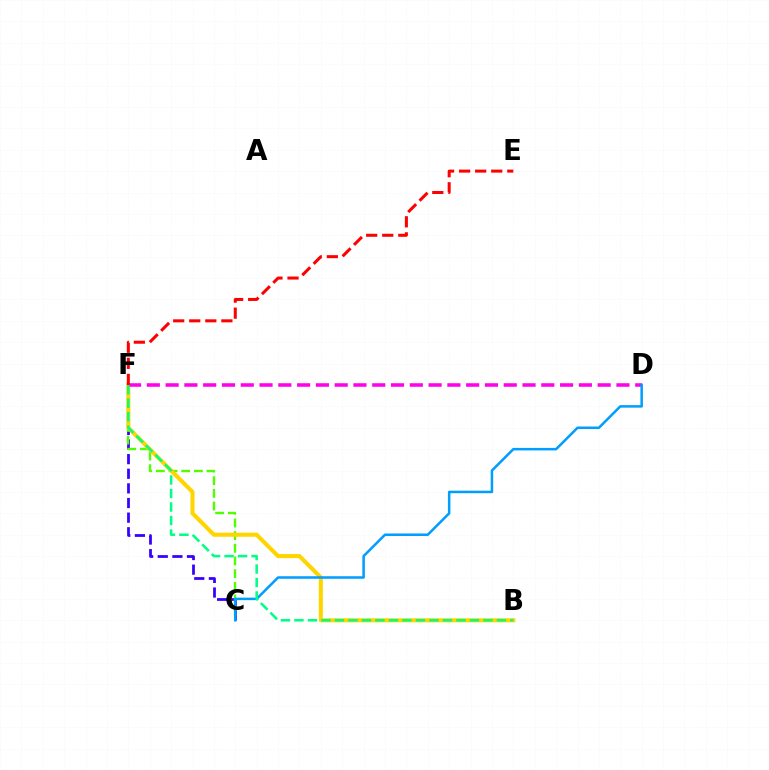{('C', 'F'): [{'color': '#3700ff', 'line_style': 'dashed', 'thickness': 1.99}, {'color': '#4fff00', 'line_style': 'dashed', 'thickness': 1.72}], ('B', 'F'): [{'color': '#ffd500', 'line_style': 'solid', 'thickness': 2.94}, {'color': '#00ff86', 'line_style': 'dashed', 'thickness': 1.83}], ('D', 'F'): [{'color': '#ff00ed', 'line_style': 'dashed', 'thickness': 2.55}], ('C', 'D'): [{'color': '#009eff', 'line_style': 'solid', 'thickness': 1.82}], ('E', 'F'): [{'color': '#ff0000', 'line_style': 'dashed', 'thickness': 2.18}]}